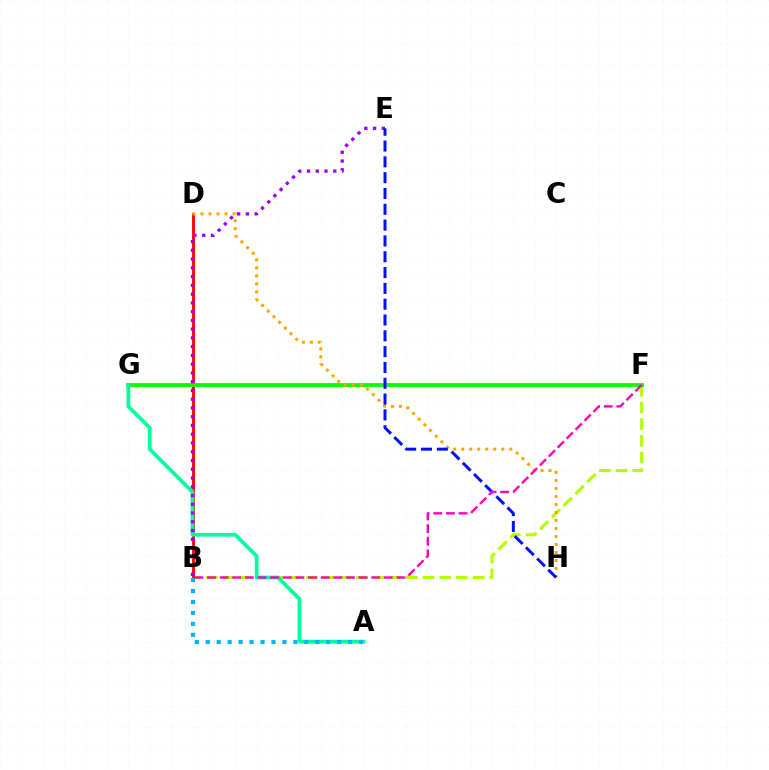{('B', 'F'): [{'color': '#b3ff00', 'line_style': 'dashed', 'thickness': 2.26}, {'color': '#ff00bd', 'line_style': 'dashed', 'thickness': 1.72}], ('B', 'D'): [{'color': '#ff0000', 'line_style': 'solid', 'thickness': 2.04}], ('F', 'G'): [{'color': '#08ff00', 'line_style': 'solid', 'thickness': 2.76}], ('A', 'G'): [{'color': '#00ff9d', 'line_style': 'solid', 'thickness': 2.69}], ('D', 'H'): [{'color': '#ffa500', 'line_style': 'dotted', 'thickness': 2.18}], ('B', 'E'): [{'color': '#9b00ff', 'line_style': 'dotted', 'thickness': 2.38}], ('A', 'B'): [{'color': '#00b5ff', 'line_style': 'dotted', 'thickness': 2.98}], ('E', 'H'): [{'color': '#0010ff', 'line_style': 'dashed', 'thickness': 2.15}]}